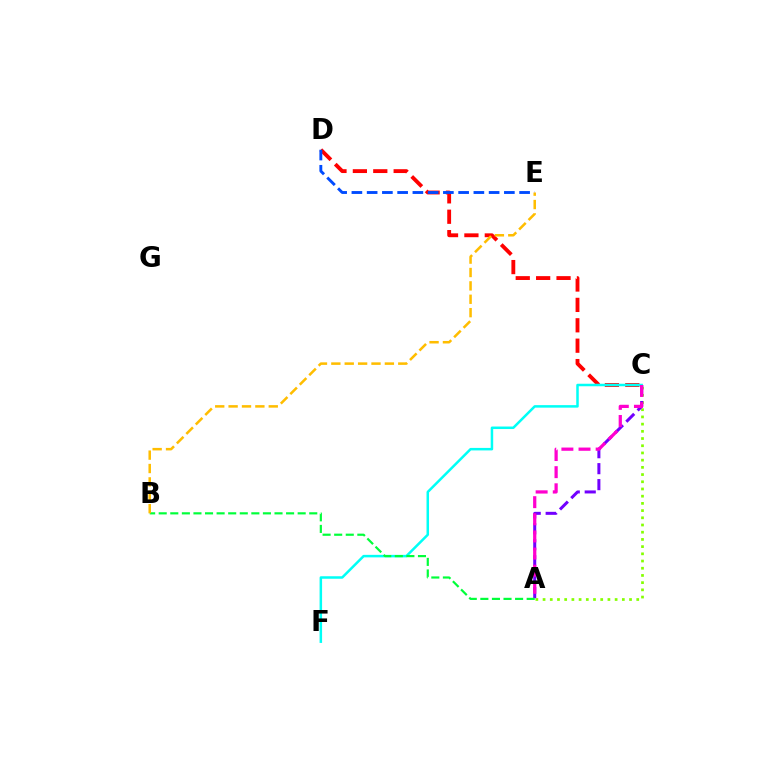{('A', 'C'): [{'color': '#84ff00', 'line_style': 'dotted', 'thickness': 1.96}, {'color': '#7200ff', 'line_style': 'dashed', 'thickness': 2.17}, {'color': '#ff00cf', 'line_style': 'dashed', 'thickness': 2.33}], ('C', 'D'): [{'color': '#ff0000', 'line_style': 'dashed', 'thickness': 2.77}], ('C', 'F'): [{'color': '#00fff6', 'line_style': 'solid', 'thickness': 1.81}], ('D', 'E'): [{'color': '#004bff', 'line_style': 'dashed', 'thickness': 2.07}], ('A', 'B'): [{'color': '#00ff39', 'line_style': 'dashed', 'thickness': 1.57}], ('B', 'E'): [{'color': '#ffbd00', 'line_style': 'dashed', 'thickness': 1.82}]}